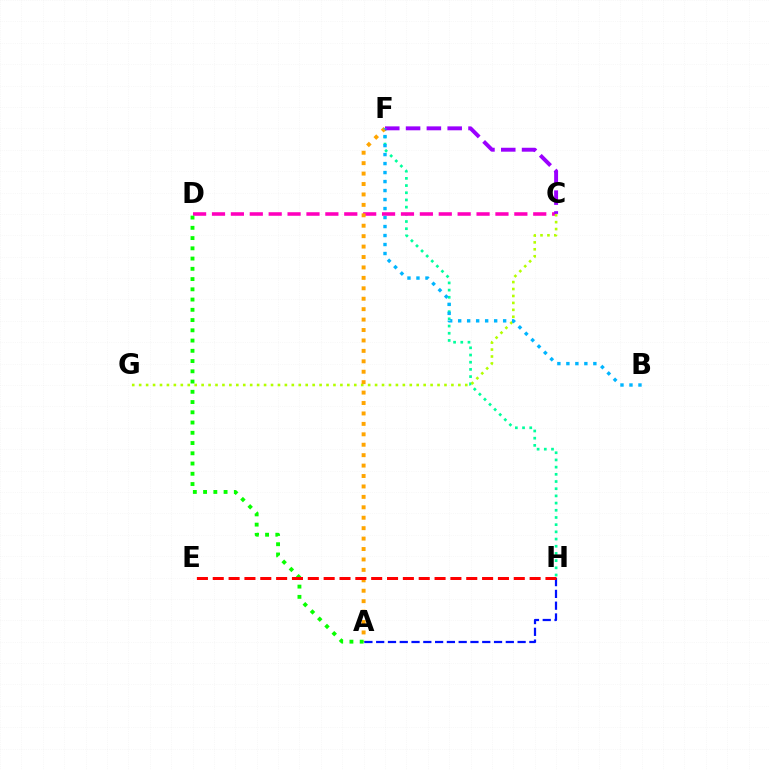{('F', 'H'): [{'color': '#00ff9d', 'line_style': 'dotted', 'thickness': 1.95}], ('C', 'D'): [{'color': '#ff00bd', 'line_style': 'dashed', 'thickness': 2.57}], ('C', 'G'): [{'color': '#b3ff00', 'line_style': 'dotted', 'thickness': 1.89}], ('A', 'F'): [{'color': '#ffa500', 'line_style': 'dotted', 'thickness': 2.83}], ('A', 'H'): [{'color': '#0010ff', 'line_style': 'dashed', 'thickness': 1.6}], ('C', 'F'): [{'color': '#9b00ff', 'line_style': 'dashed', 'thickness': 2.83}], ('A', 'D'): [{'color': '#08ff00', 'line_style': 'dotted', 'thickness': 2.78}], ('E', 'H'): [{'color': '#ff0000', 'line_style': 'dashed', 'thickness': 2.15}], ('B', 'F'): [{'color': '#00b5ff', 'line_style': 'dotted', 'thickness': 2.44}]}